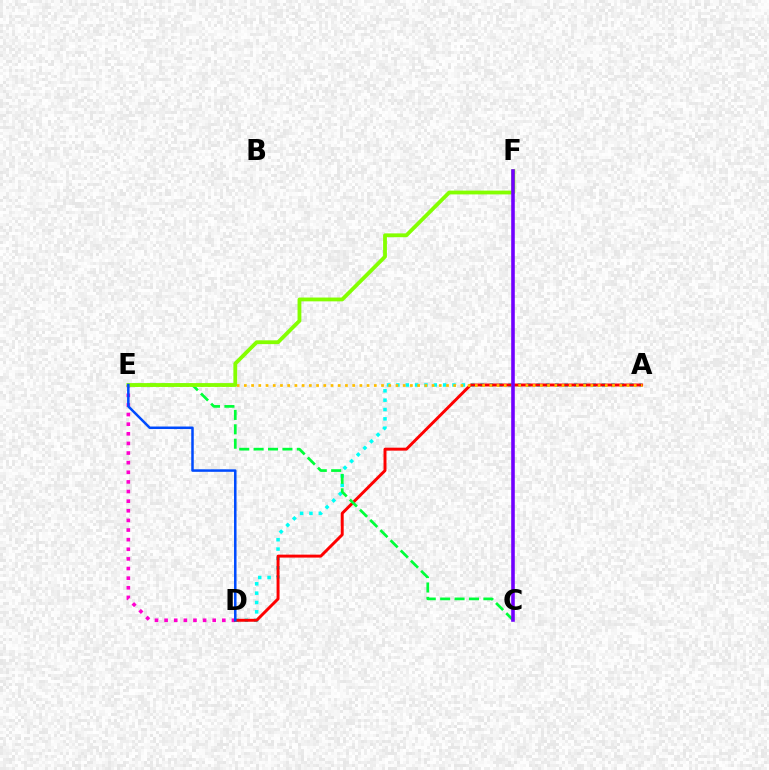{('D', 'E'): [{'color': '#ff00cf', 'line_style': 'dotted', 'thickness': 2.61}, {'color': '#004bff', 'line_style': 'solid', 'thickness': 1.81}], ('A', 'D'): [{'color': '#00fff6', 'line_style': 'dotted', 'thickness': 2.54}, {'color': '#ff0000', 'line_style': 'solid', 'thickness': 2.12}], ('C', 'E'): [{'color': '#00ff39', 'line_style': 'dashed', 'thickness': 1.96}], ('A', 'E'): [{'color': '#ffbd00', 'line_style': 'dotted', 'thickness': 1.96}], ('E', 'F'): [{'color': '#84ff00', 'line_style': 'solid', 'thickness': 2.74}], ('C', 'F'): [{'color': '#7200ff', 'line_style': 'solid', 'thickness': 2.58}]}